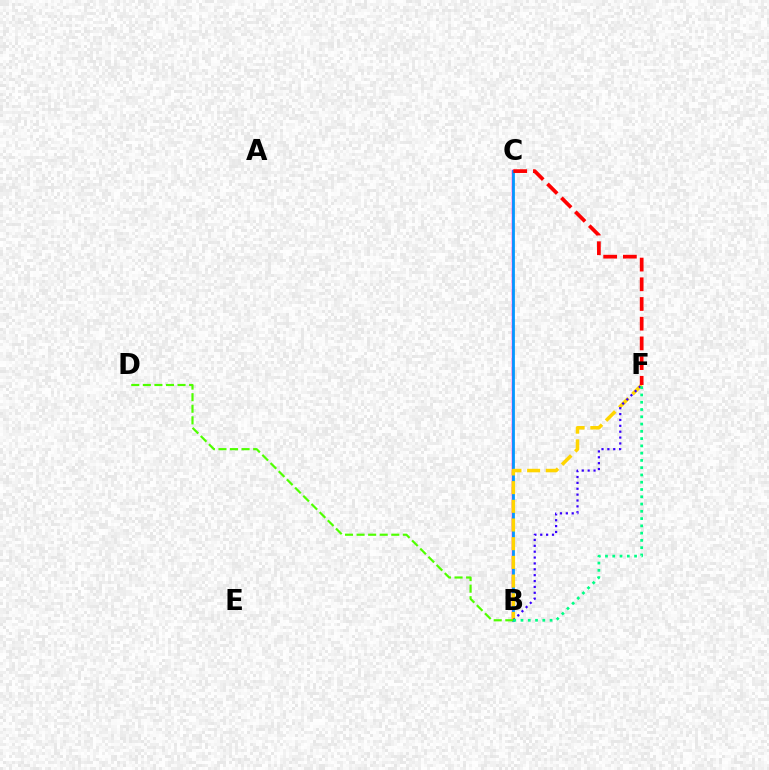{('B', 'C'): [{'color': '#ff00ed', 'line_style': 'solid', 'thickness': 1.78}, {'color': '#009eff', 'line_style': 'solid', 'thickness': 1.98}], ('B', 'F'): [{'color': '#ffd500', 'line_style': 'dashed', 'thickness': 2.54}, {'color': '#3700ff', 'line_style': 'dotted', 'thickness': 1.6}, {'color': '#00ff86', 'line_style': 'dotted', 'thickness': 1.98}], ('B', 'D'): [{'color': '#4fff00', 'line_style': 'dashed', 'thickness': 1.57}], ('C', 'F'): [{'color': '#ff0000', 'line_style': 'dashed', 'thickness': 2.68}]}